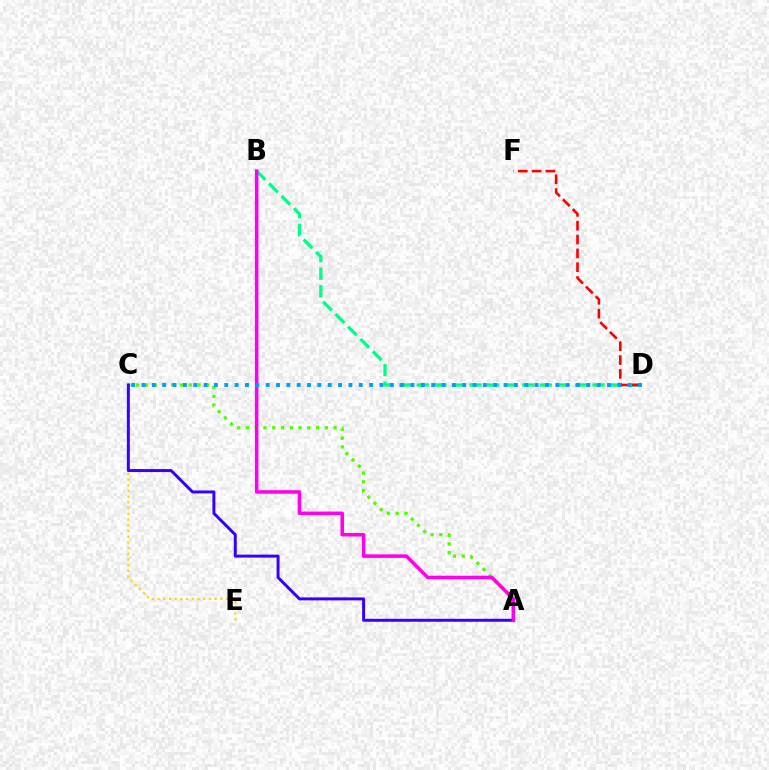{('B', 'D'): [{'color': '#00ff86', 'line_style': 'dashed', 'thickness': 2.39}], ('C', 'E'): [{'color': '#ffd500', 'line_style': 'dotted', 'thickness': 1.55}], ('A', 'C'): [{'color': '#4fff00', 'line_style': 'dotted', 'thickness': 2.38}, {'color': '#3700ff', 'line_style': 'solid', 'thickness': 2.14}], ('D', 'F'): [{'color': '#ff0000', 'line_style': 'dashed', 'thickness': 1.88}], ('A', 'B'): [{'color': '#ff00ed', 'line_style': 'solid', 'thickness': 2.55}], ('C', 'D'): [{'color': '#009eff', 'line_style': 'dotted', 'thickness': 2.81}]}